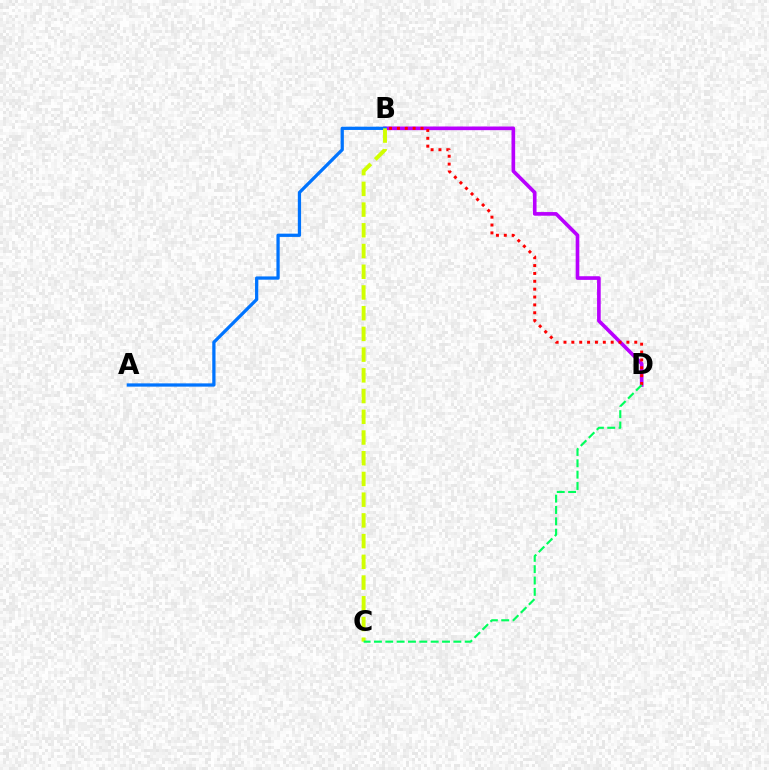{('B', 'D'): [{'color': '#b900ff', 'line_style': 'solid', 'thickness': 2.62}, {'color': '#ff0000', 'line_style': 'dotted', 'thickness': 2.14}], ('A', 'B'): [{'color': '#0074ff', 'line_style': 'solid', 'thickness': 2.35}], ('B', 'C'): [{'color': '#d1ff00', 'line_style': 'dashed', 'thickness': 2.81}], ('C', 'D'): [{'color': '#00ff5c', 'line_style': 'dashed', 'thickness': 1.54}]}